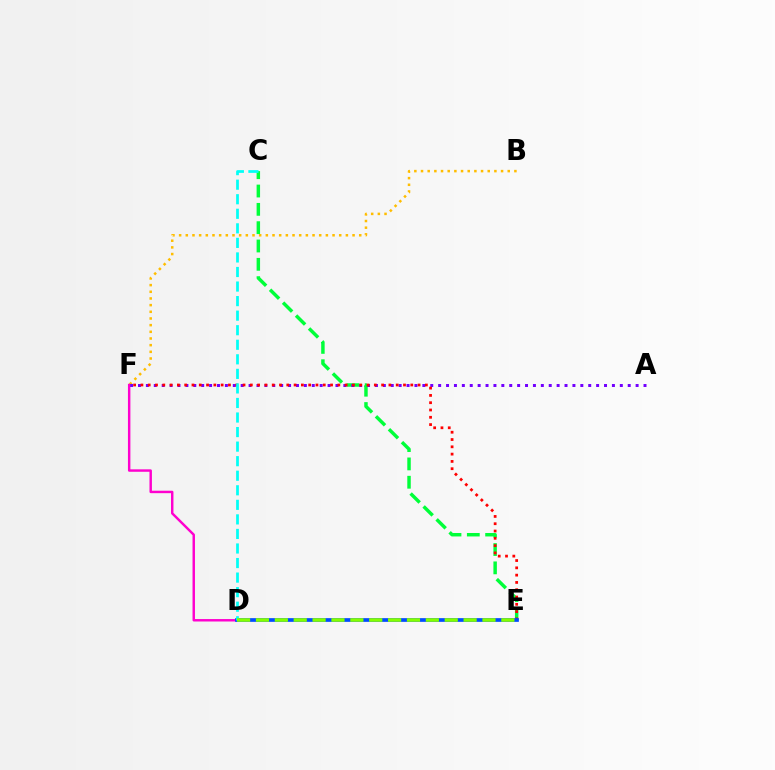{('B', 'F'): [{'color': '#ffbd00', 'line_style': 'dotted', 'thickness': 1.81}], ('C', 'E'): [{'color': '#00ff39', 'line_style': 'dashed', 'thickness': 2.49}], ('D', 'F'): [{'color': '#ff00cf', 'line_style': 'solid', 'thickness': 1.76}], ('A', 'F'): [{'color': '#7200ff', 'line_style': 'dotted', 'thickness': 2.15}], ('E', 'F'): [{'color': '#ff0000', 'line_style': 'dotted', 'thickness': 1.98}], ('D', 'E'): [{'color': '#004bff', 'line_style': 'solid', 'thickness': 2.67}, {'color': '#84ff00', 'line_style': 'dashed', 'thickness': 2.56}], ('C', 'D'): [{'color': '#00fff6', 'line_style': 'dashed', 'thickness': 1.98}]}